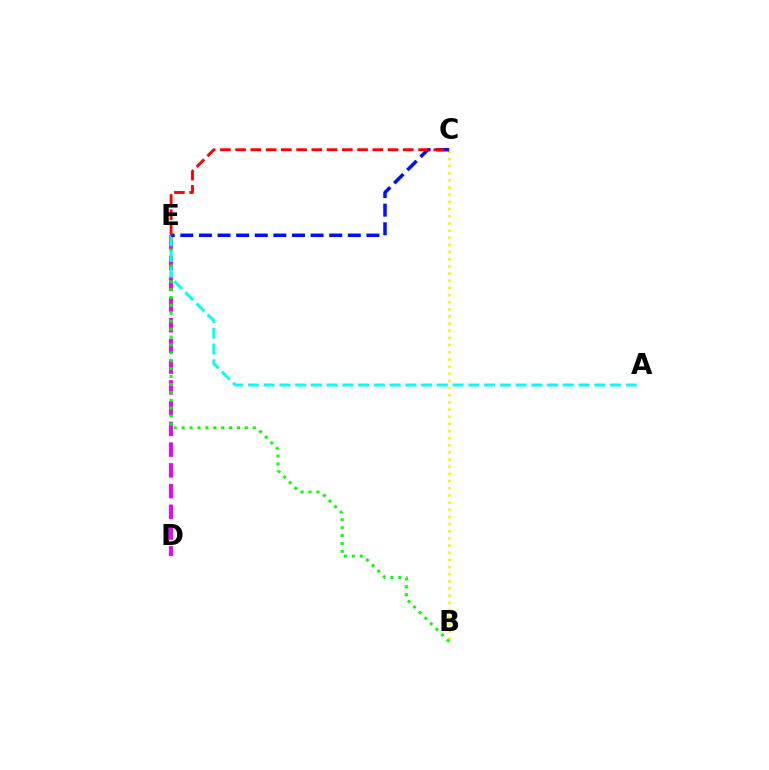{('D', 'E'): [{'color': '#ee00ff', 'line_style': 'dashed', 'thickness': 2.82}], ('B', 'C'): [{'color': '#fcf500', 'line_style': 'dotted', 'thickness': 1.94}], ('B', 'E'): [{'color': '#08ff00', 'line_style': 'dotted', 'thickness': 2.15}], ('A', 'E'): [{'color': '#00fff6', 'line_style': 'dashed', 'thickness': 2.14}], ('C', 'E'): [{'color': '#0010ff', 'line_style': 'dashed', 'thickness': 2.53}, {'color': '#ff0000', 'line_style': 'dashed', 'thickness': 2.07}]}